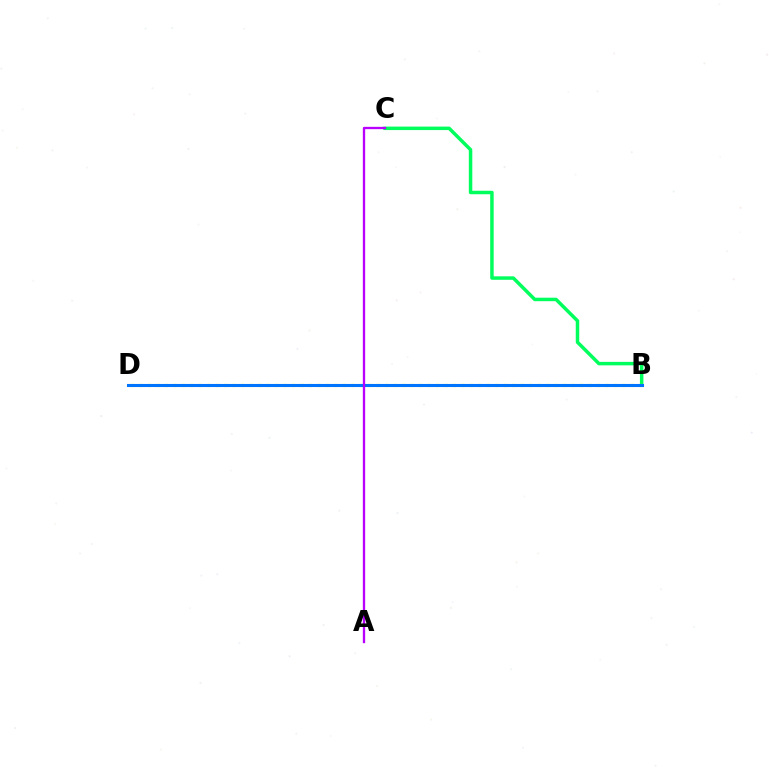{('B', 'C'): [{'color': '#00ff5c', 'line_style': 'solid', 'thickness': 2.5}], ('B', 'D'): [{'color': '#d1ff00', 'line_style': 'dotted', 'thickness': 2.3}, {'color': '#ff0000', 'line_style': 'dashed', 'thickness': 2.09}, {'color': '#0074ff', 'line_style': 'solid', 'thickness': 2.21}], ('A', 'C'): [{'color': '#b900ff', 'line_style': 'solid', 'thickness': 1.67}]}